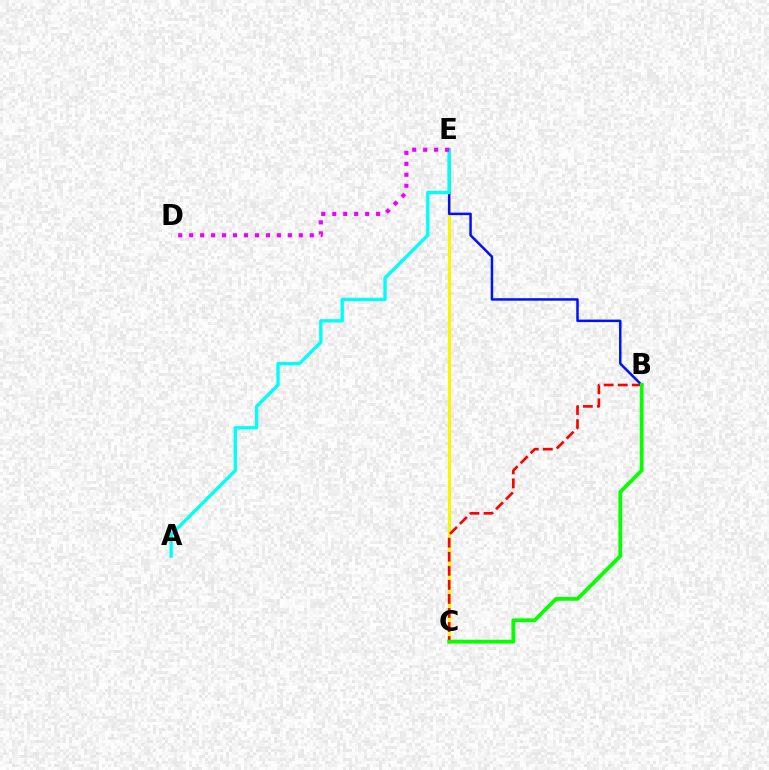{('C', 'E'): [{'color': '#fcf500', 'line_style': 'solid', 'thickness': 2.23}], ('B', 'C'): [{'color': '#ff0000', 'line_style': 'dashed', 'thickness': 1.91}, {'color': '#08ff00', 'line_style': 'solid', 'thickness': 2.73}], ('B', 'E'): [{'color': '#0010ff', 'line_style': 'solid', 'thickness': 1.79}], ('A', 'E'): [{'color': '#00fff6', 'line_style': 'solid', 'thickness': 2.41}], ('D', 'E'): [{'color': '#ee00ff', 'line_style': 'dotted', 'thickness': 2.98}]}